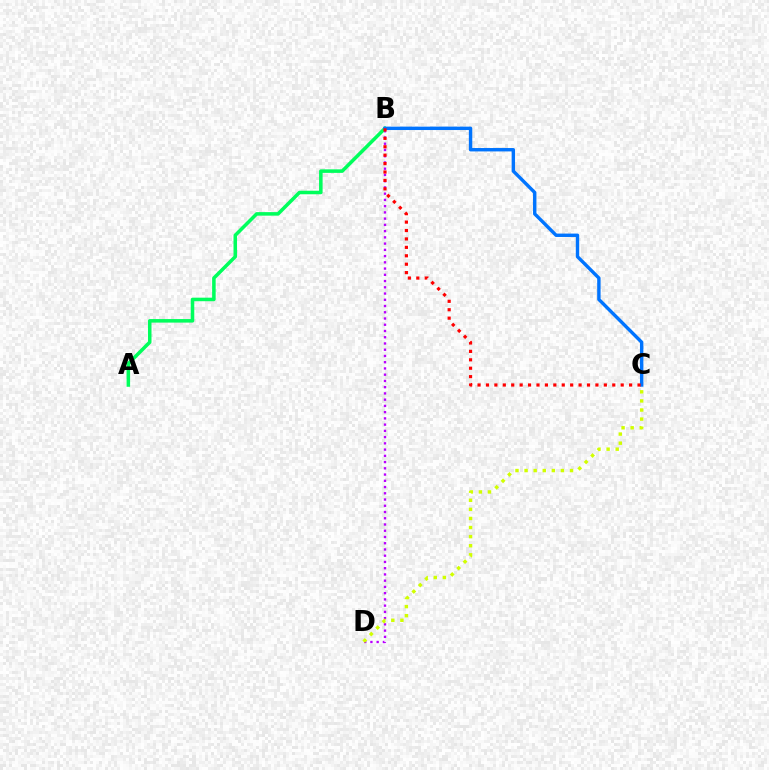{('B', 'D'): [{'color': '#b900ff', 'line_style': 'dotted', 'thickness': 1.7}], ('C', 'D'): [{'color': '#d1ff00', 'line_style': 'dotted', 'thickness': 2.47}], ('A', 'B'): [{'color': '#00ff5c', 'line_style': 'solid', 'thickness': 2.55}], ('B', 'C'): [{'color': '#0074ff', 'line_style': 'solid', 'thickness': 2.45}, {'color': '#ff0000', 'line_style': 'dotted', 'thickness': 2.29}]}